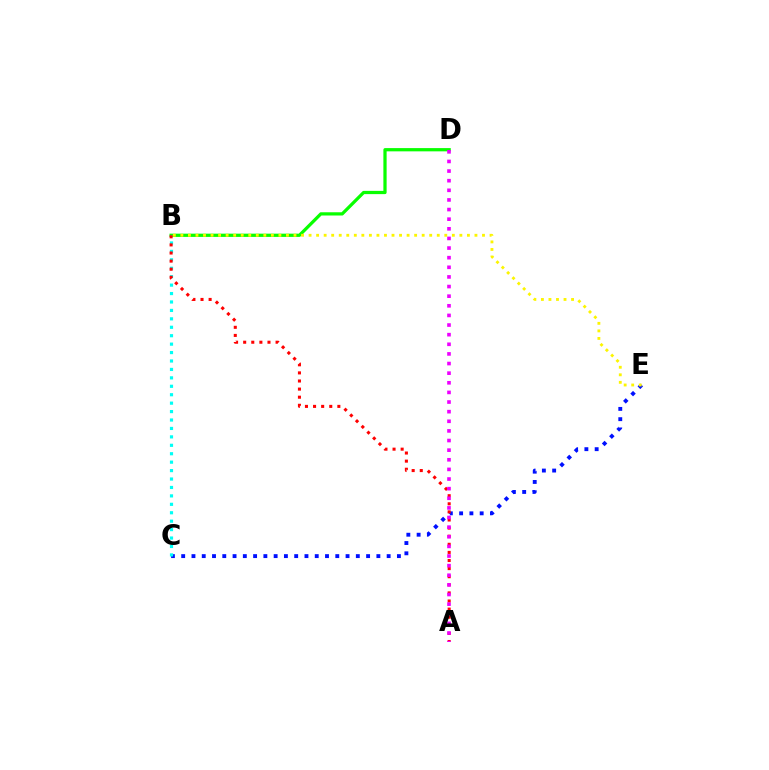{('B', 'D'): [{'color': '#08ff00', 'line_style': 'solid', 'thickness': 2.33}], ('C', 'E'): [{'color': '#0010ff', 'line_style': 'dotted', 'thickness': 2.79}], ('B', 'C'): [{'color': '#00fff6', 'line_style': 'dotted', 'thickness': 2.29}], ('A', 'B'): [{'color': '#ff0000', 'line_style': 'dotted', 'thickness': 2.2}], ('B', 'E'): [{'color': '#fcf500', 'line_style': 'dotted', 'thickness': 2.05}], ('A', 'D'): [{'color': '#ee00ff', 'line_style': 'dotted', 'thickness': 2.61}]}